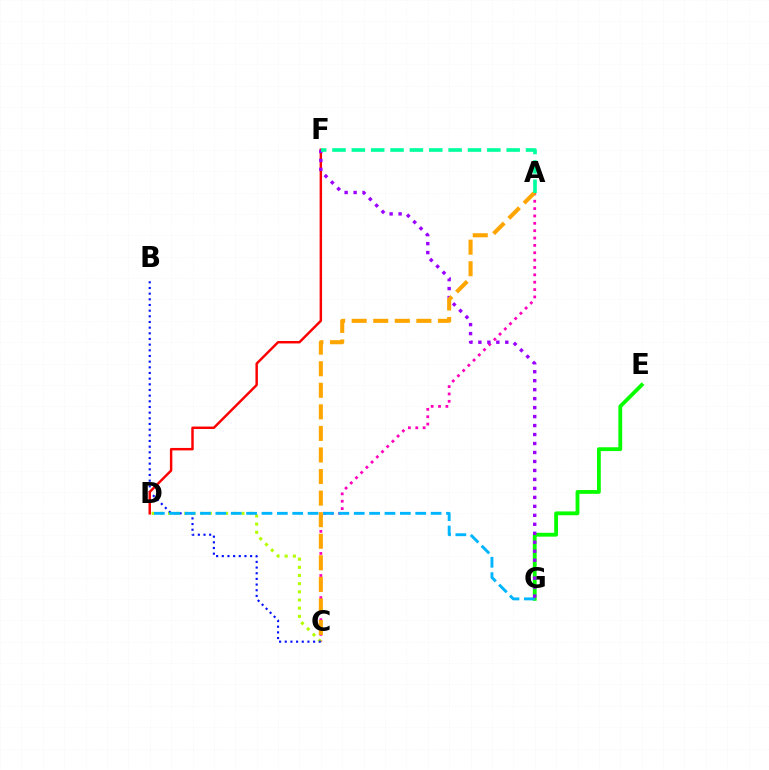{('A', 'C'): [{'color': '#ff00bd', 'line_style': 'dotted', 'thickness': 2.0}, {'color': '#ffa500', 'line_style': 'dashed', 'thickness': 2.93}], ('C', 'D'): [{'color': '#b3ff00', 'line_style': 'dotted', 'thickness': 2.22}], ('E', 'G'): [{'color': '#08ff00', 'line_style': 'solid', 'thickness': 2.75}], ('B', 'C'): [{'color': '#0010ff', 'line_style': 'dotted', 'thickness': 1.54}], ('D', 'F'): [{'color': '#ff0000', 'line_style': 'solid', 'thickness': 1.76}], ('D', 'G'): [{'color': '#00b5ff', 'line_style': 'dashed', 'thickness': 2.09}], ('F', 'G'): [{'color': '#9b00ff', 'line_style': 'dotted', 'thickness': 2.44}], ('A', 'F'): [{'color': '#00ff9d', 'line_style': 'dashed', 'thickness': 2.63}]}